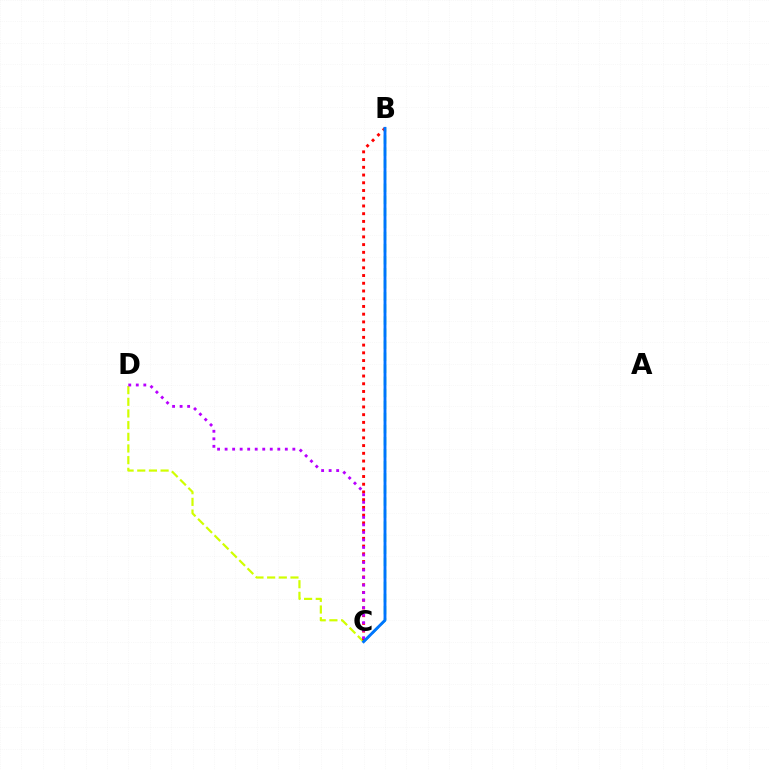{('C', 'D'): [{'color': '#d1ff00', 'line_style': 'dashed', 'thickness': 1.59}, {'color': '#b900ff', 'line_style': 'dotted', 'thickness': 2.04}], ('B', 'C'): [{'color': '#ff0000', 'line_style': 'dotted', 'thickness': 2.1}, {'color': '#00ff5c', 'line_style': 'dashed', 'thickness': 1.64}, {'color': '#0074ff', 'line_style': 'solid', 'thickness': 2.06}]}